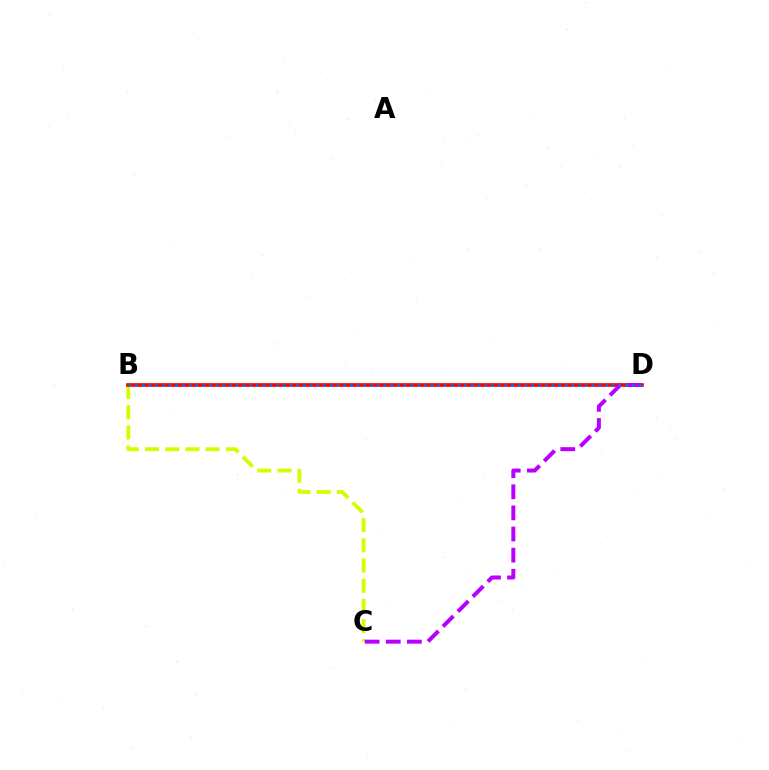{('B', 'C'): [{'color': '#d1ff00', 'line_style': 'dashed', 'thickness': 2.74}], ('B', 'D'): [{'color': '#00ff5c', 'line_style': 'solid', 'thickness': 1.65}, {'color': '#ff0000', 'line_style': 'solid', 'thickness': 2.63}, {'color': '#0074ff', 'line_style': 'dotted', 'thickness': 1.82}], ('C', 'D'): [{'color': '#b900ff', 'line_style': 'dashed', 'thickness': 2.87}]}